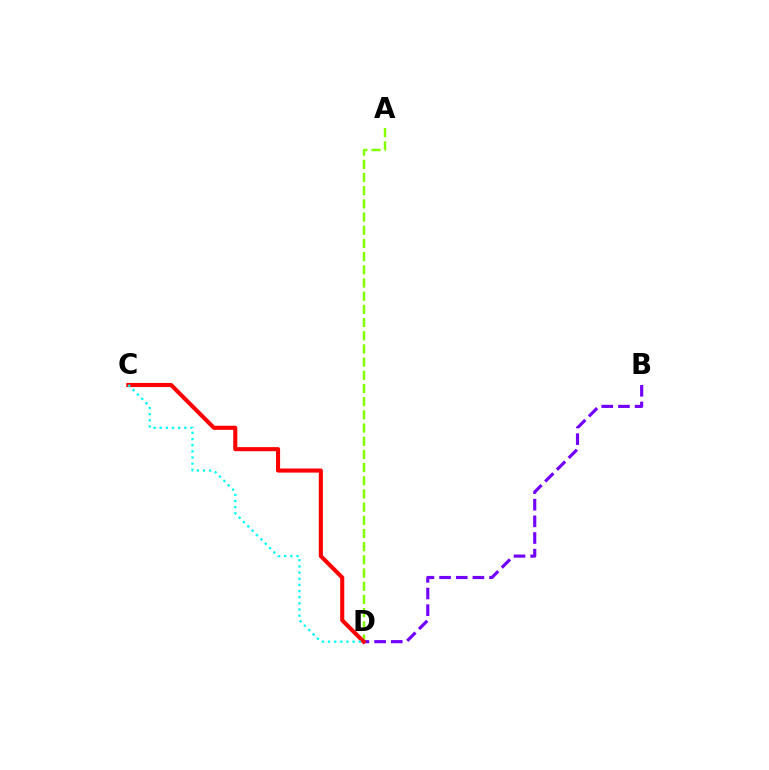{('B', 'D'): [{'color': '#7200ff', 'line_style': 'dashed', 'thickness': 2.26}], ('A', 'D'): [{'color': '#84ff00', 'line_style': 'dashed', 'thickness': 1.79}], ('C', 'D'): [{'color': '#ff0000', 'line_style': 'solid', 'thickness': 2.94}, {'color': '#00fff6', 'line_style': 'dotted', 'thickness': 1.67}]}